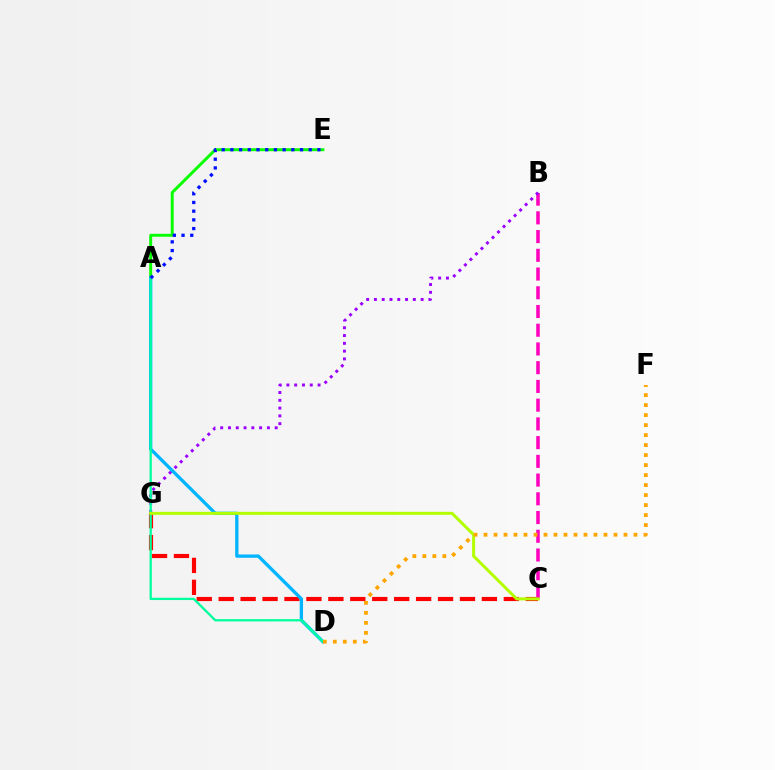{('C', 'G'): [{'color': '#ff0000', 'line_style': 'dashed', 'thickness': 2.98}, {'color': '#b3ff00', 'line_style': 'solid', 'thickness': 2.16}], ('A', 'E'): [{'color': '#08ff00', 'line_style': 'solid', 'thickness': 2.13}, {'color': '#0010ff', 'line_style': 'dotted', 'thickness': 2.36}], ('B', 'C'): [{'color': '#ff00bd', 'line_style': 'dashed', 'thickness': 2.54}], ('B', 'G'): [{'color': '#9b00ff', 'line_style': 'dotted', 'thickness': 2.12}], ('A', 'D'): [{'color': '#00b5ff', 'line_style': 'solid', 'thickness': 2.38}, {'color': '#00ff9d', 'line_style': 'solid', 'thickness': 1.65}], ('D', 'F'): [{'color': '#ffa500', 'line_style': 'dotted', 'thickness': 2.72}]}